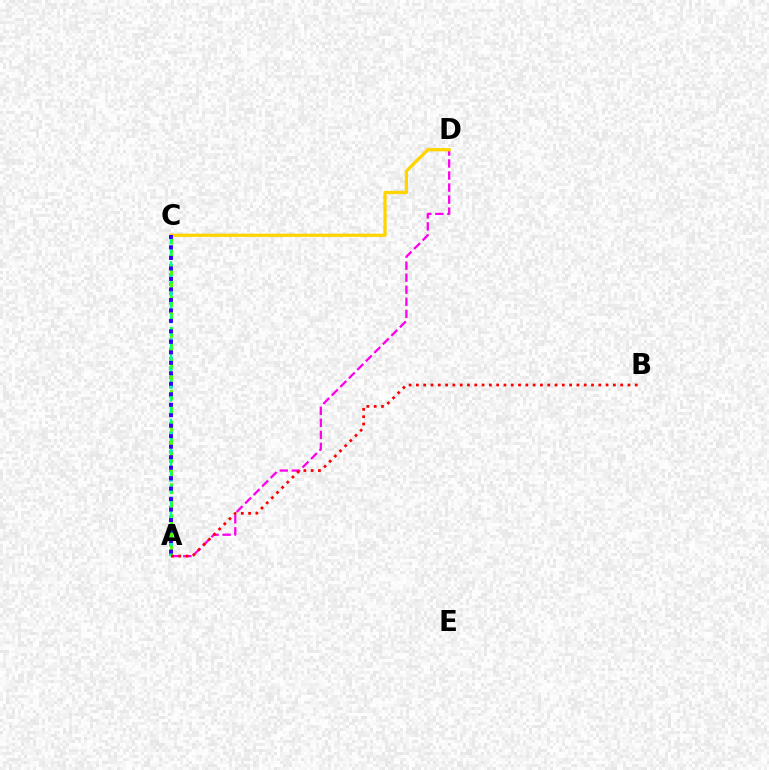{('A', 'D'): [{'color': '#ff00ed', 'line_style': 'dashed', 'thickness': 1.64}], ('C', 'D'): [{'color': '#ffd500', 'line_style': 'solid', 'thickness': 2.35}], ('A', 'C'): [{'color': '#009eff', 'line_style': 'dotted', 'thickness': 2.53}, {'color': '#4fff00', 'line_style': 'dashed', 'thickness': 2.12}, {'color': '#00ff86', 'line_style': 'dashed', 'thickness': 1.78}, {'color': '#3700ff', 'line_style': 'dotted', 'thickness': 2.85}], ('A', 'B'): [{'color': '#ff0000', 'line_style': 'dotted', 'thickness': 1.98}]}